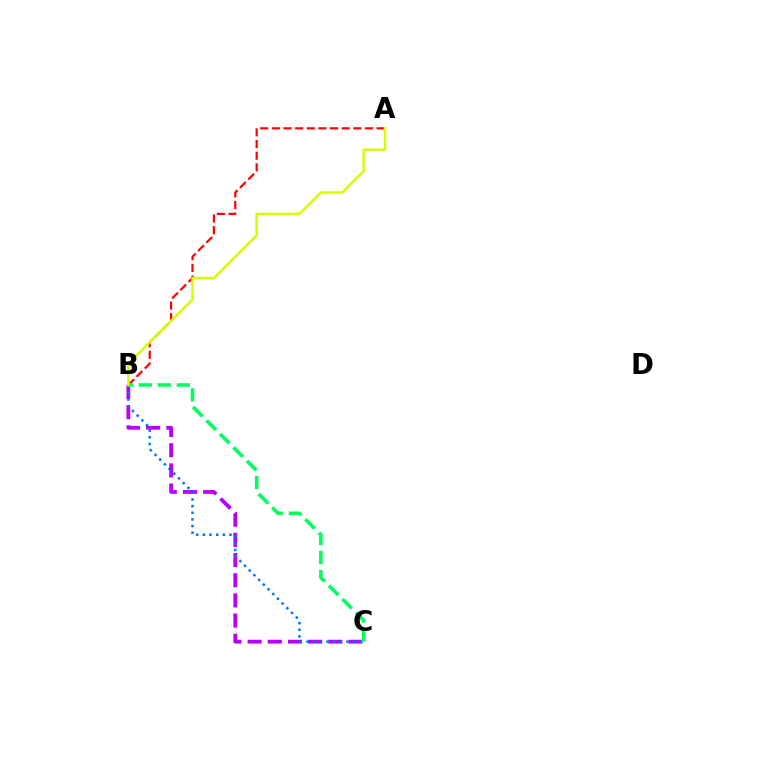{('B', 'C'): [{'color': '#b900ff', 'line_style': 'dashed', 'thickness': 2.74}, {'color': '#0074ff', 'line_style': 'dotted', 'thickness': 1.81}, {'color': '#00ff5c', 'line_style': 'dashed', 'thickness': 2.59}], ('A', 'B'): [{'color': '#ff0000', 'line_style': 'dashed', 'thickness': 1.58}, {'color': '#d1ff00', 'line_style': 'solid', 'thickness': 1.79}]}